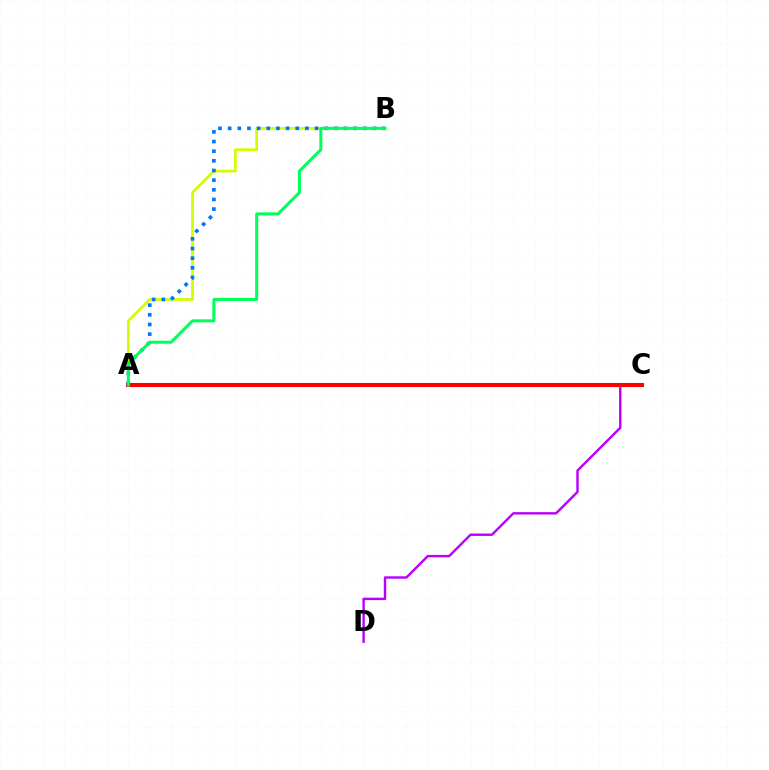{('C', 'D'): [{'color': '#b900ff', 'line_style': 'solid', 'thickness': 1.73}], ('A', 'B'): [{'color': '#d1ff00', 'line_style': 'solid', 'thickness': 2.0}, {'color': '#0074ff', 'line_style': 'dotted', 'thickness': 2.62}, {'color': '#00ff5c', 'line_style': 'solid', 'thickness': 2.18}], ('A', 'C'): [{'color': '#ff0000', 'line_style': 'solid', 'thickness': 2.94}]}